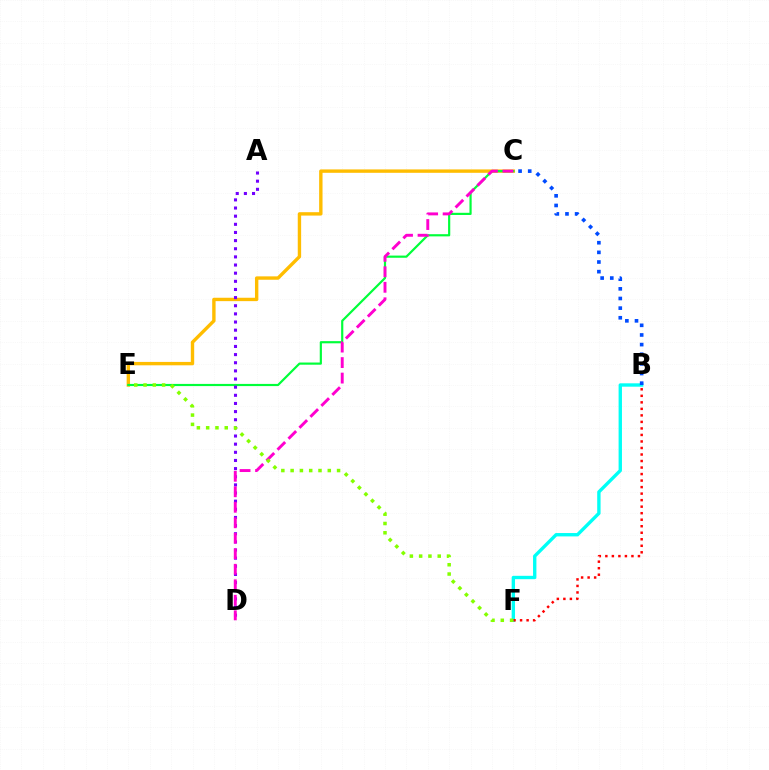{('B', 'F'): [{'color': '#00fff6', 'line_style': 'solid', 'thickness': 2.42}, {'color': '#ff0000', 'line_style': 'dotted', 'thickness': 1.77}], ('C', 'E'): [{'color': '#ffbd00', 'line_style': 'solid', 'thickness': 2.44}, {'color': '#00ff39', 'line_style': 'solid', 'thickness': 1.57}], ('A', 'D'): [{'color': '#7200ff', 'line_style': 'dotted', 'thickness': 2.21}], ('C', 'D'): [{'color': '#ff00cf', 'line_style': 'dashed', 'thickness': 2.11}], ('B', 'C'): [{'color': '#004bff', 'line_style': 'dotted', 'thickness': 2.62}], ('E', 'F'): [{'color': '#84ff00', 'line_style': 'dotted', 'thickness': 2.52}]}